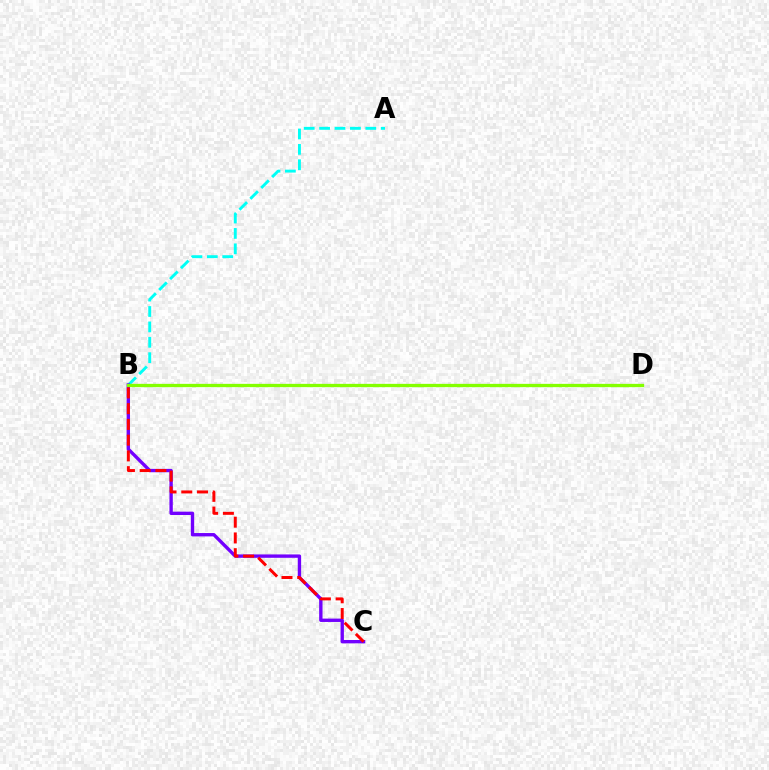{('A', 'B'): [{'color': '#00fff6', 'line_style': 'dashed', 'thickness': 2.09}], ('B', 'C'): [{'color': '#7200ff', 'line_style': 'solid', 'thickness': 2.42}, {'color': '#ff0000', 'line_style': 'dashed', 'thickness': 2.14}], ('B', 'D'): [{'color': '#84ff00', 'line_style': 'solid', 'thickness': 2.37}]}